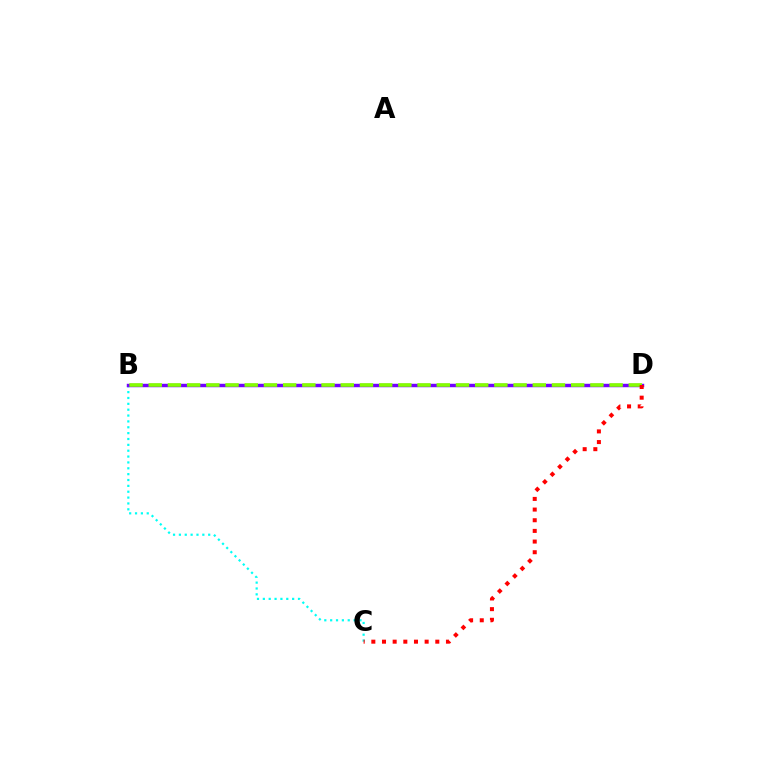{('B', 'C'): [{'color': '#00fff6', 'line_style': 'dotted', 'thickness': 1.59}], ('B', 'D'): [{'color': '#7200ff', 'line_style': 'solid', 'thickness': 2.48}, {'color': '#84ff00', 'line_style': 'dashed', 'thickness': 2.61}], ('C', 'D'): [{'color': '#ff0000', 'line_style': 'dotted', 'thickness': 2.9}]}